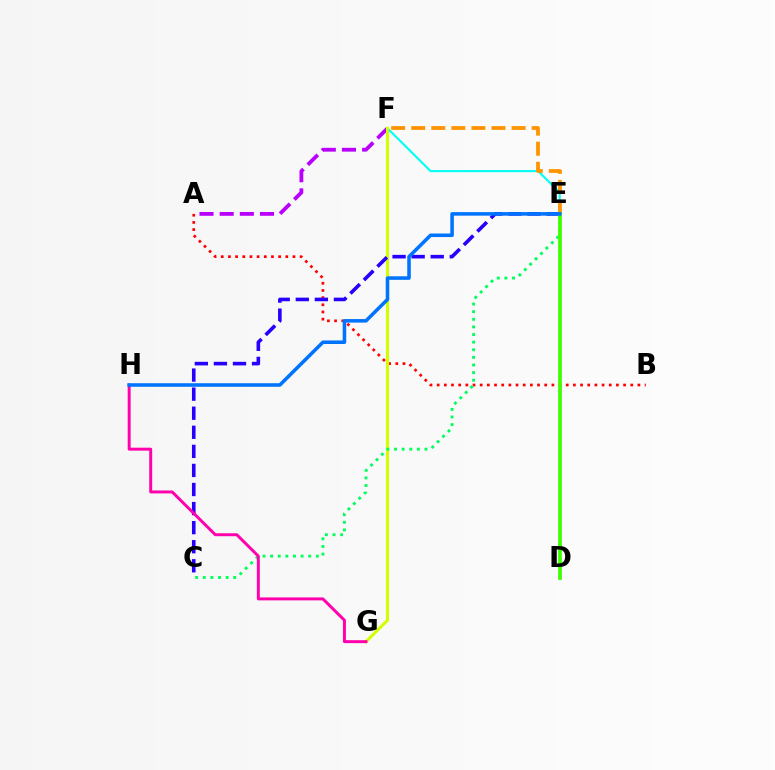{('A', 'B'): [{'color': '#ff0000', 'line_style': 'dotted', 'thickness': 1.95}], ('E', 'F'): [{'color': '#00fff6', 'line_style': 'solid', 'thickness': 1.52}, {'color': '#ff9400', 'line_style': 'dashed', 'thickness': 2.73}], ('A', 'F'): [{'color': '#b900ff', 'line_style': 'dashed', 'thickness': 2.74}], ('F', 'G'): [{'color': '#d1ff00', 'line_style': 'solid', 'thickness': 2.2}], ('C', 'E'): [{'color': '#00ff5c', 'line_style': 'dotted', 'thickness': 2.07}, {'color': '#2500ff', 'line_style': 'dashed', 'thickness': 2.59}], ('D', 'E'): [{'color': '#3dff00', 'line_style': 'solid', 'thickness': 2.68}], ('G', 'H'): [{'color': '#ff00ac', 'line_style': 'solid', 'thickness': 2.13}], ('E', 'H'): [{'color': '#0074ff', 'line_style': 'solid', 'thickness': 2.56}]}